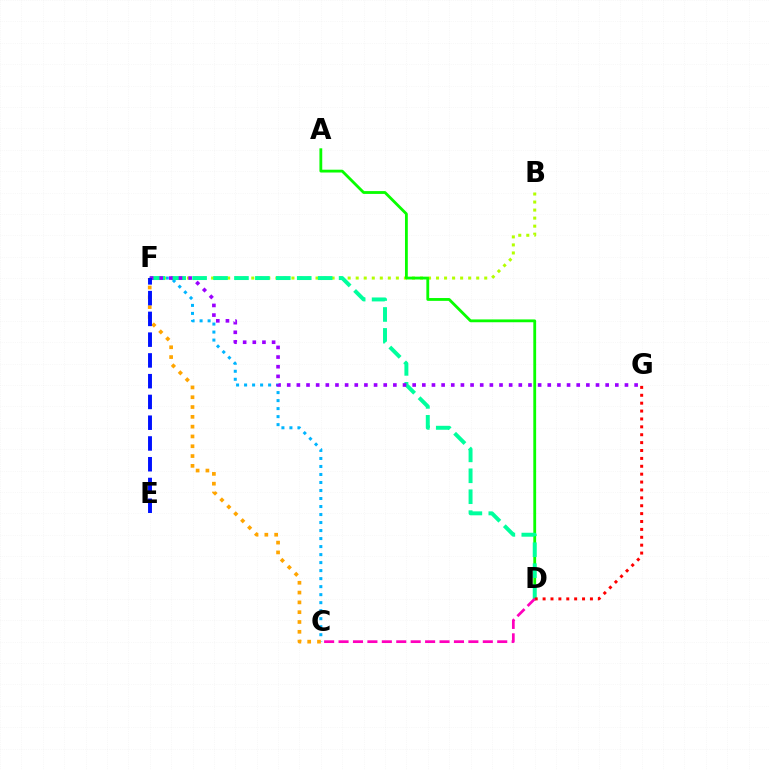{('C', 'F'): [{'color': '#00b5ff', 'line_style': 'dotted', 'thickness': 2.18}, {'color': '#ffa500', 'line_style': 'dotted', 'thickness': 2.66}], ('B', 'F'): [{'color': '#b3ff00', 'line_style': 'dotted', 'thickness': 2.18}], ('A', 'D'): [{'color': '#08ff00', 'line_style': 'solid', 'thickness': 2.03}], ('D', 'F'): [{'color': '#00ff9d', 'line_style': 'dashed', 'thickness': 2.84}], ('D', 'G'): [{'color': '#ff0000', 'line_style': 'dotted', 'thickness': 2.14}], ('C', 'D'): [{'color': '#ff00bd', 'line_style': 'dashed', 'thickness': 1.96}], ('F', 'G'): [{'color': '#9b00ff', 'line_style': 'dotted', 'thickness': 2.62}], ('E', 'F'): [{'color': '#0010ff', 'line_style': 'dashed', 'thickness': 2.82}]}